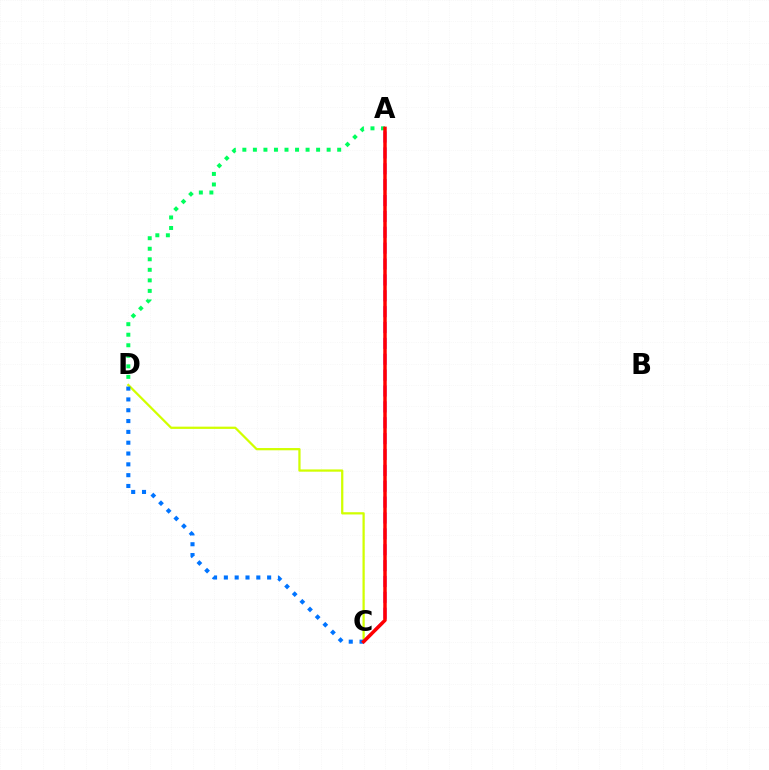{('A', 'D'): [{'color': '#00ff5c', 'line_style': 'dotted', 'thickness': 2.86}], ('C', 'D'): [{'color': '#d1ff00', 'line_style': 'solid', 'thickness': 1.62}, {'color': '#0074ff', 'line_style': 'dotted', 'thickness': 2.94}], ('A', 'C'): [{'color': '#b900ff', 'line_style': 'dashed', 'thickness': 2.16}, {'color': '#ff0000', 'line_style': 'solid', 'thickness': 2.49}]}